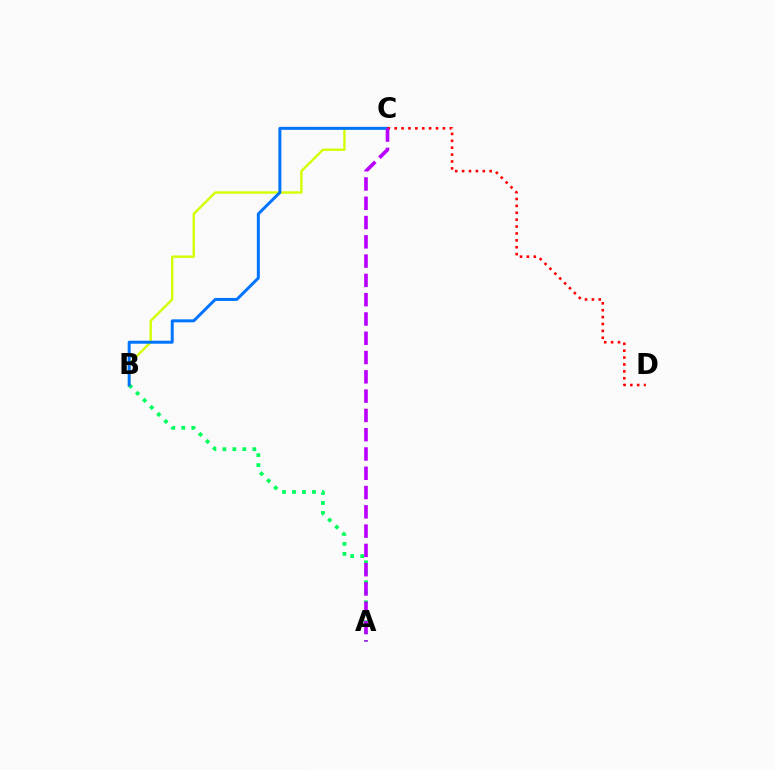{('A', 'B'): [{'color': '#00ff5c', 'line_style': 'dotted', 'thickness': 2.71}], ('B', 'C'): [{'color': '#d1ff00', 'line_style': 'solid', 'thickness': 1.72}, {'color': '#0074ff', 'line_style': 'solid', 'thickness': 2.15}], ('C', 'D'): [{'color': '#ff0000', 'line_style': 'dotted', 'thickness': 1.87}], ('A', 'C'): [{'color': '#b900ff', 'line_style': 'dashed', 'thickness': 2.62}]}